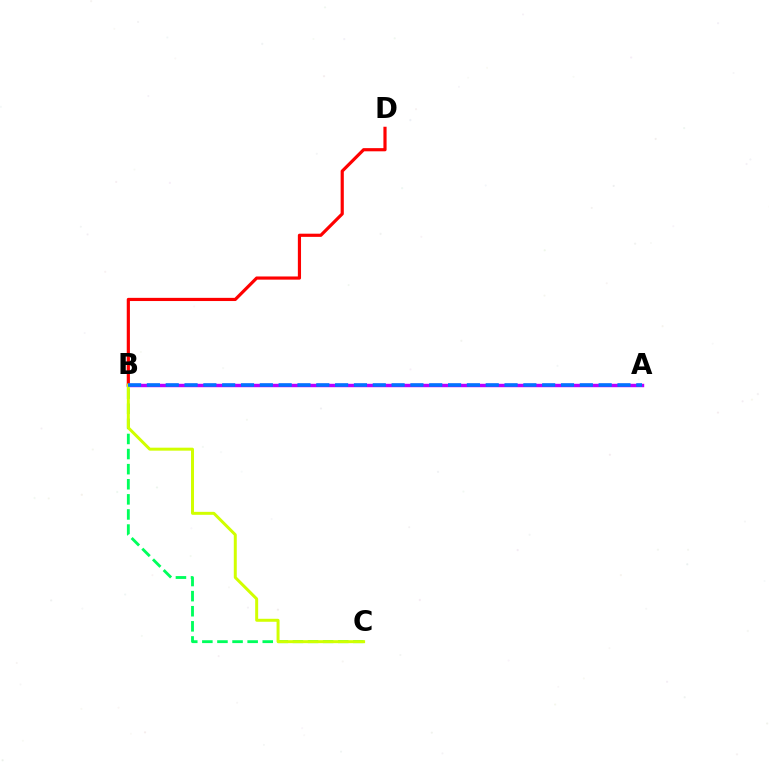{('B', 'C'): [{'color': '#00ff5c', 'line_style': 'dashed', 'thickness': 2.05}, {'color': '#d1ff00', 'line_style': 'solid', 'thickness': 2.14}], ('A', 'B'): [{'color': '#b900ff', 'line_style': 'solid', 'thickness': 2.47}, {'color': '#0074ff', 'line_style': 'dashed', 'thickness': 2.56}], ('B', 'D'): [{'color': '#ff0000', 'line_style': 'solid', 'thickness': 2.29}]}